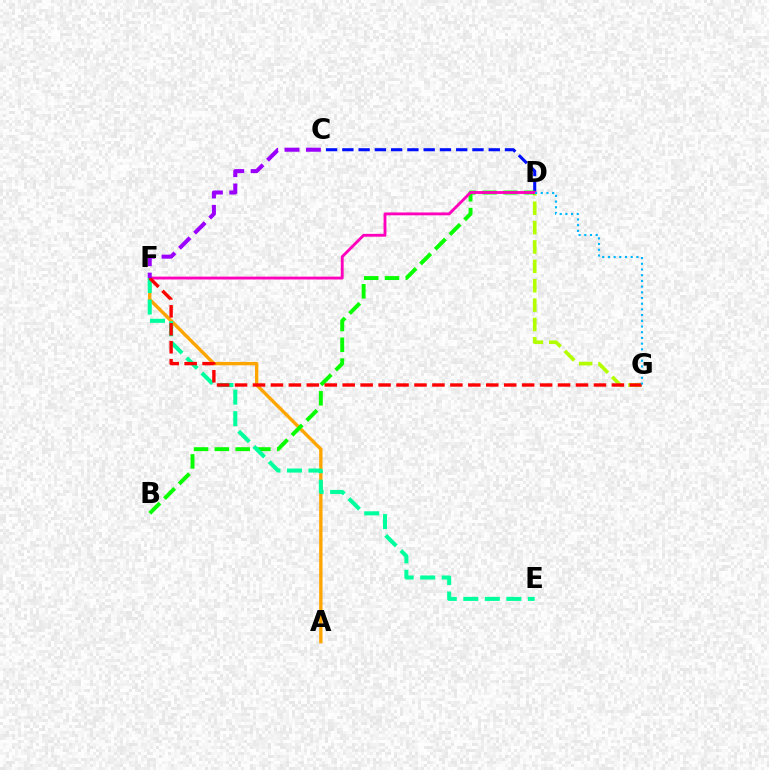{('A', 'F'): [{'color': '#ffa500', 'line_style': 'solid', 'thickness': 2.42}], ('D', 'G'): [{'color': '#b3ff00', 'line_style': 'dashed', 'thickness': 2.63}, {'color': '#00b5ff', 'line_style': 'dotted', 'thickness': 1.55}], ('C', 'D'): [{'color': '#0010ff', 'line_style': 'dashed', 'thickness': 2.21}], ('B', 'D'): [{'color': '#08ff00', 'line_style': 'dashed', 'thickness': 2.83}], ('D', 'F'): [{'color': '#ff00bd', 'line_style': 'solid', 'thickness': 2.05}], ('E', 'F'): [{'color': '#00ff9d', 'line_style': 'dashed', 'thickness': 2.92}], ('F', 'G'): [{'color': '#ff0000', 'line_style': 'dashed', 'thickness': 2.44}], ('C', 'F'): [{'color': '#9b00ff', 'line_style': 'dashed', 'thickness': 2.9}]}